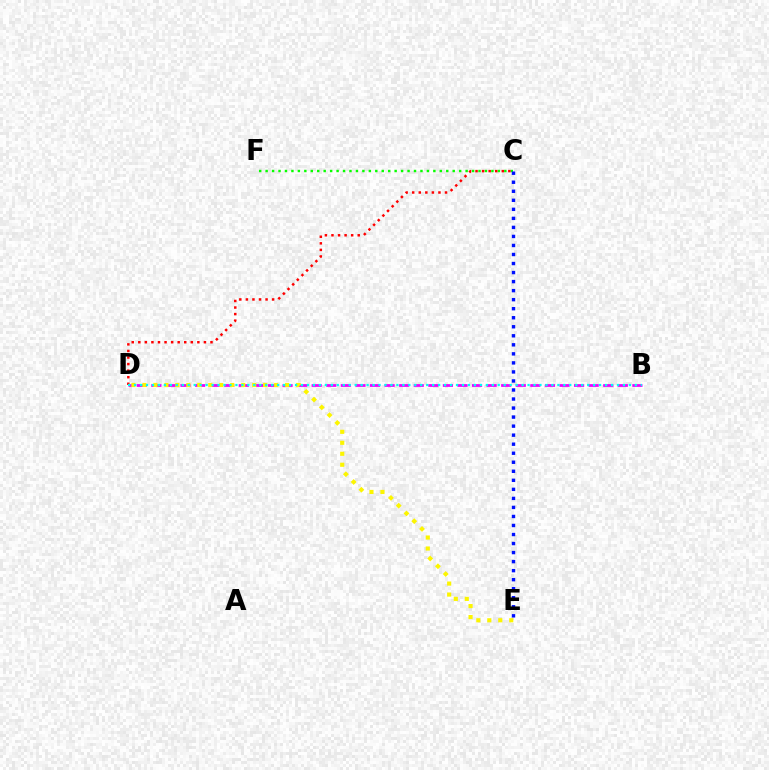{('C', 'F'): [{'color': '#08ff00', 'line_style': 'dotted', 'thickness': 1.75}], ('C', 'D'): [{'color': '#ff0000', 'line_style': 'dotted', 'thickness': 1.78}], ('B', 'D'): [{'color': '#ee00ff', 'line_style': 'dashed', 'thickness': 1.98}, {'color': '#00fff6', 'line_style': 'dotted', 'thickness': 1.62}], ('D', 'E'): [{'color': '#fcf500', 'line_style': 'dotted', 'thickness': 2.98}], ('C', 'E'): [{'color': '#0010ff', 'line_style': 'dotted', 'thickness': 2.45}]}